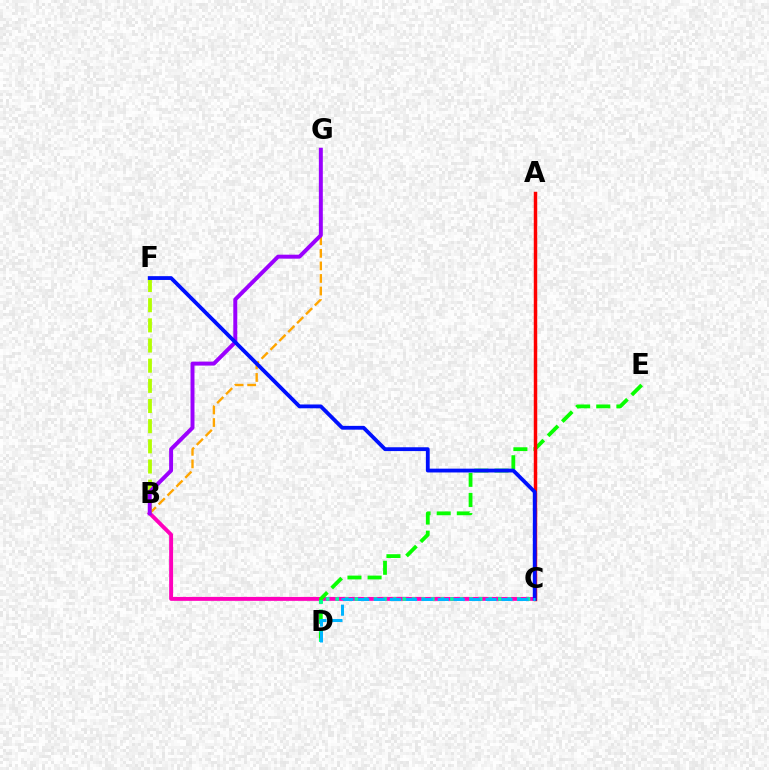{('B', 'C'): [{'color': '#ff00bd', 'line_style': 'solid', 'thickness': 2.83}], ('D', 'E'): [{'color': '#08ff00', 'line_style': 'dashed', 'thickness': 2.73}], ('C', 'D'): [{'color': '#00ff9d', 'line_style': 'dotted', 'thickness': 2.6}, {'color': '#00b5ff', 'line_style': 'dashed', 'thickness': 2.16}], ('B', 'F'): [{'color': '#b3ff00', 'line_style': 'dashed', 'thickness': 2.74}], ('B', 'G'): [{'color': '#ffa500', 'line_style': 'dashed', 'thickness': 1.71}, {'color': '#9b00ff', 'line_style': 'solid', 'thickness': 2.85}], ('A', 'C'): [{'color': '#ff0000', 'line_style': 'solid', 'thickness': 2.49}], ('C', 'F'): [{'color': '#0010ff', 'line_style': 'solid', 'thickness': 2.75}]}